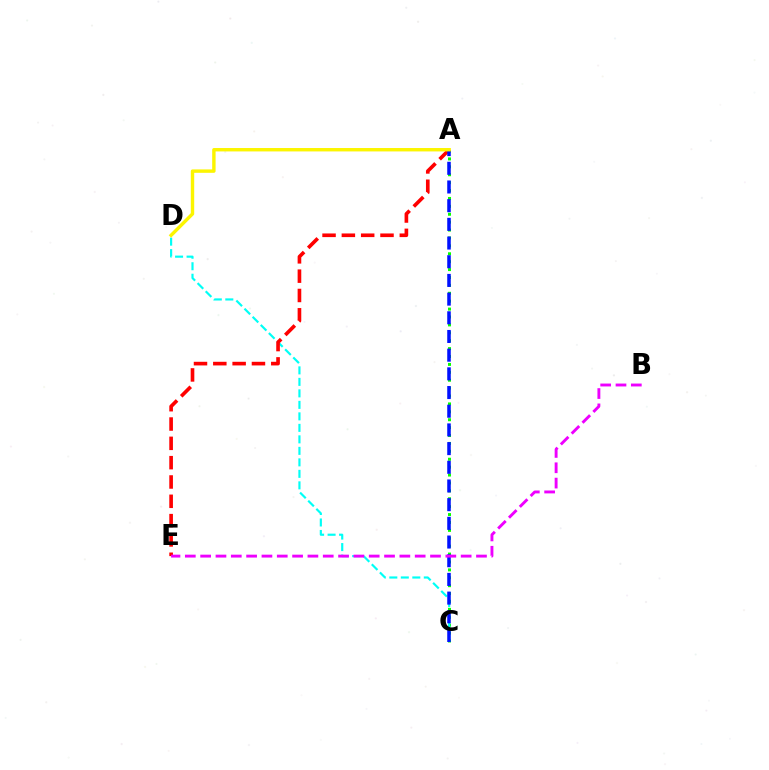{('A', 'C'): [{'color': '#08ff00', 'line_style': 'dotted', 'thickness': 2.15}, {'color': '#0010ff', 'line_style': 'dashed', 'thickness': 2.54}], ('C', 'D'): [{'color': '#00fff6', 'line_style': 'dashed', 'thickness': 1.56}], ('A', 'E'): [{'color': '#ff0000', 'line_style': 'dashed', 'thickness': 2.62}], ('B', 'E'): [{'color': '#ee00ff', 'line_style': 'dashed', 'thickness': 2.08}], ('A', 'D'): [{'color': '#fcf500', 'line_style': 'solid', 'thickness': 2.45}]}